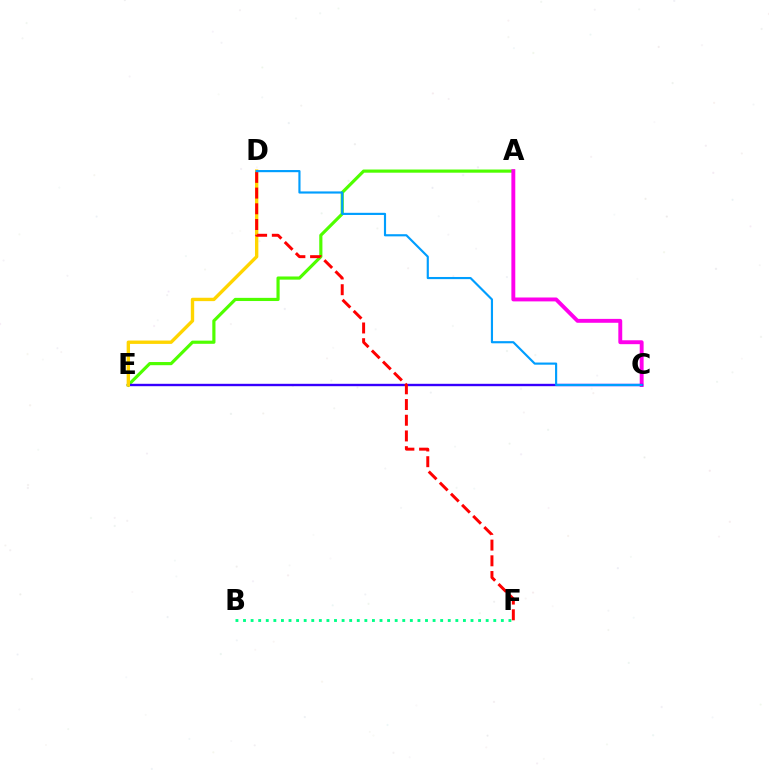{('A', 'E'): [{'color': '#4fff00', 'line_style': 'solid', 'thickness': 2.28}], ('A', 'C'): [{'color': '#ff00ed', 'line_style': 'solid', 'thickness': 2.81}], ('C', 'E'): [{'color': '#3700ff', 'line_style': 'solid', 'thickness': 1.72}], ('D', 'E'): [{'color': '#ffd500', 'line_style': 'solid', 'thickness': 2.42}], ('B', 'F'): [{'color': '#00ff86', 'line_style': 'dotted', 'thickness': 2.06}], ('D', 'F'): [{'color': '#ff0000', 'line_style': 'dashed', 'thickness': 2.13}], ('C', 'D'): [{'color': '#009eff', 'line_style': 'solid', 'thickness': 1.55}]}